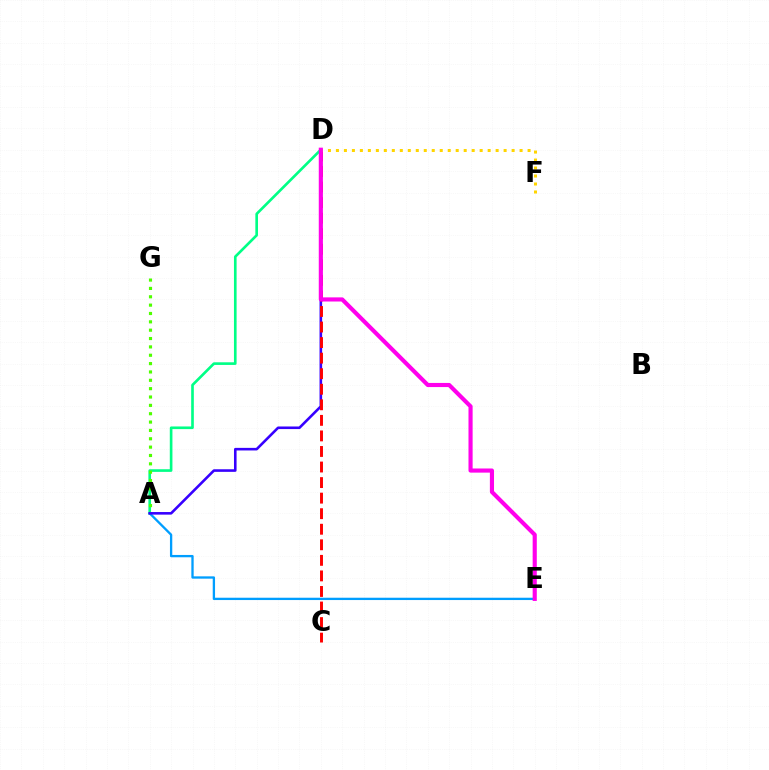{('A', 'D'): [{'color': '#00ff86', 'line_style': 'solid', 'thickness': 1.9}, {'color': '#3700ff', 'line_style': 'solid', 'thickness': 1.87}], ('A', 'E'): [{'color': '#009eff', 'line_style': 'solid', 'thickness': 1.67}], ('A', 'G'): [{'color': '#4fff00', 'line_style': 'dotted', 'thickness': 2.27}], ('C', 'D'): [{'color': '#ff0000', 'line_style': 'dashed', 'thickness': 2.11}], ('D', 'F'): [{'color': '#ffd500', 'line_style': 'dotted', 'thickness': 2.17}], ('D', 'E'): [{'color': '#ff00ed', 'line_style': 'solid', 'thickness': 2.98}]}